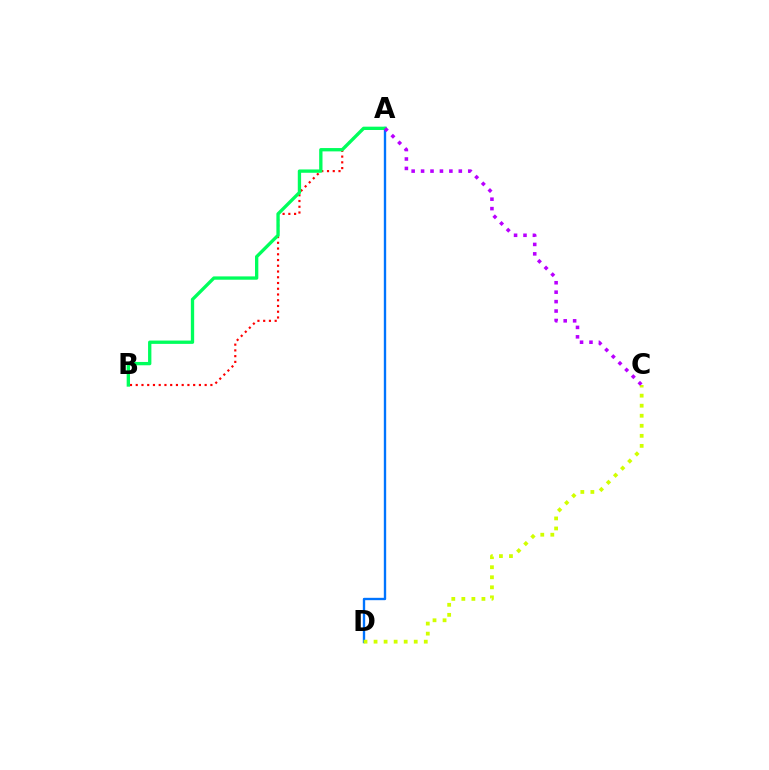{('A', 'D'): [{'color': '#0074ff', 'line_style': 'solid', 'thickness': 1.7}], ('A', 'B'): [{'color': '#ff0000', 'line_style': 'dotted', 'thickness': 1.56}, {'color': '#00ff5c', 'line_style': 'solid', 'thickness': 2.39}], ('C', 'D'): [{'color': '#d1ff00', 'line_style': 'dotted', 'thickness': 2.73}], ('A', 'C'): [{'color': '#b900ff', 'line_style': 'dotted', 'thickness': 2.56}]}